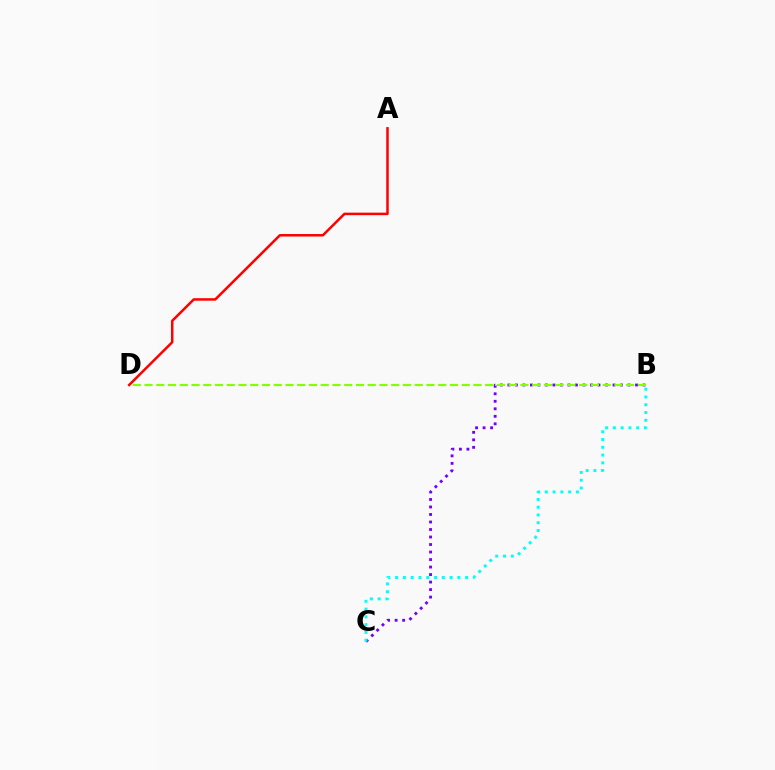{('B', 'C'): [{'color': '#7200ff', 'line_style': 'dotted', 'thickness': 2.04}, {'color': '#00fff6', 'line_style': 'dotted', 'thickness': 2.11}], ('B', 'D'): [{'color': '#84ff00', 'line_style': 'dashed', 'thickness': 1.6}], ('A', 'D'): [{'color': '#ff0000', 'line_style': 'solid', 'thickness': 1.8}]}